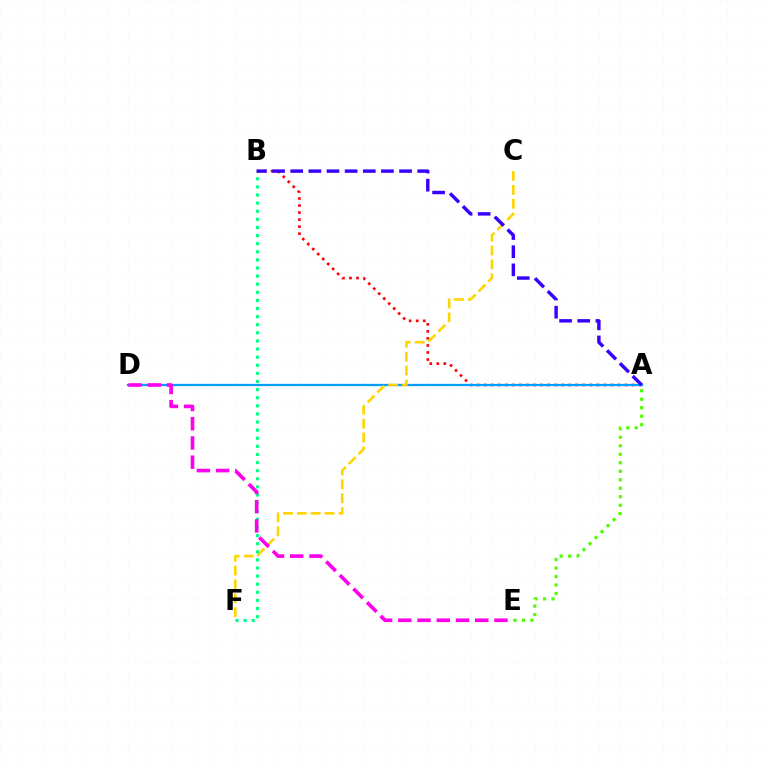{('A', 'B'): [{'color': '#ff0000', 'line_style': 'dotted', 'thickness': 1.91}, {'color': '#3700ff', 'line_style': 'dashed', 'thickness': 2.46}], ('A', 'D'): [{'color': '#009eff', 'line_style': 'solid', 'thickness': 1.62}], ('C', 'F'): [{'color': '#ffd500', 'line_style': 'dashed', 'thickness': 1.89}], ('A', 'E'): [{'color': '#4fff00', 'line_style': 'dotted', 'thickness': 2.31}], ('B', 'F'): [{'color': '#00ff86', 'line_style': 'dotted', 'thickness': 2.2}], ('D', 'E'): [{'color': '#ff00ed', 'line_style': 'dashed', 'thickness': 2.61}]}